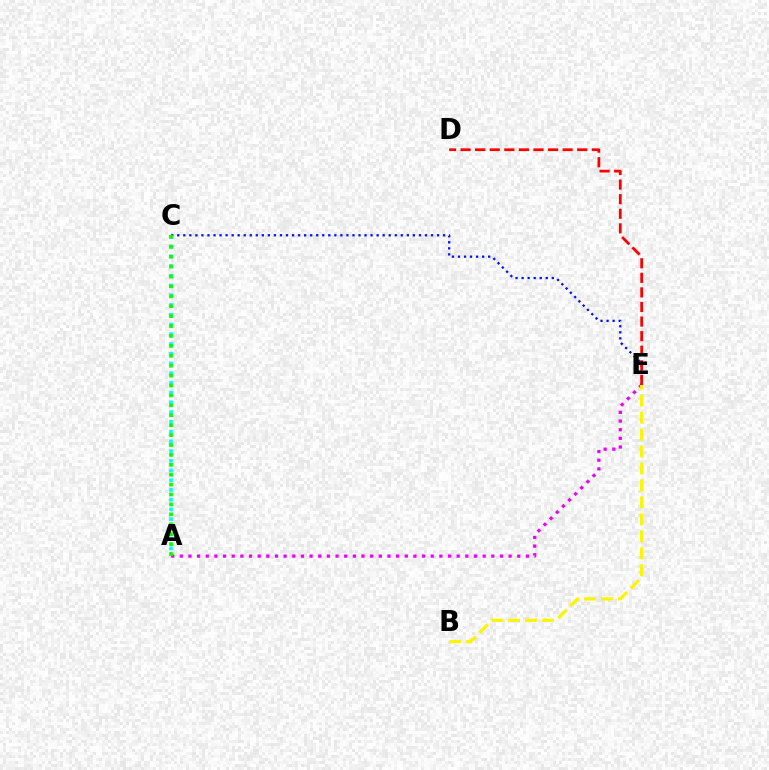{('A', 'E'): [{'color': '#ee00ff', 'line_style': 'dotted', 'thickness': 2.35}], ('C', 'E'): [{'color': '#0010ff', 'line_style': 'dotted', 'thickness': 1.64}], ('B', 'E'): [{'color': '#fcf500', 'line_style': 'dashed', 'thickness': 2.3}], ('D', 'E'): [{'color': '#ff0000', 'line_style': 'dashed', 'thickness': 1.98}], ('A', 'C'): [{'color': '#00fff6', 'line_style': 'dotted', 'thickness': 2.65}, {'color': '#08ff00', 'line_style': 'dotted', 'thickness': 2.69}]}